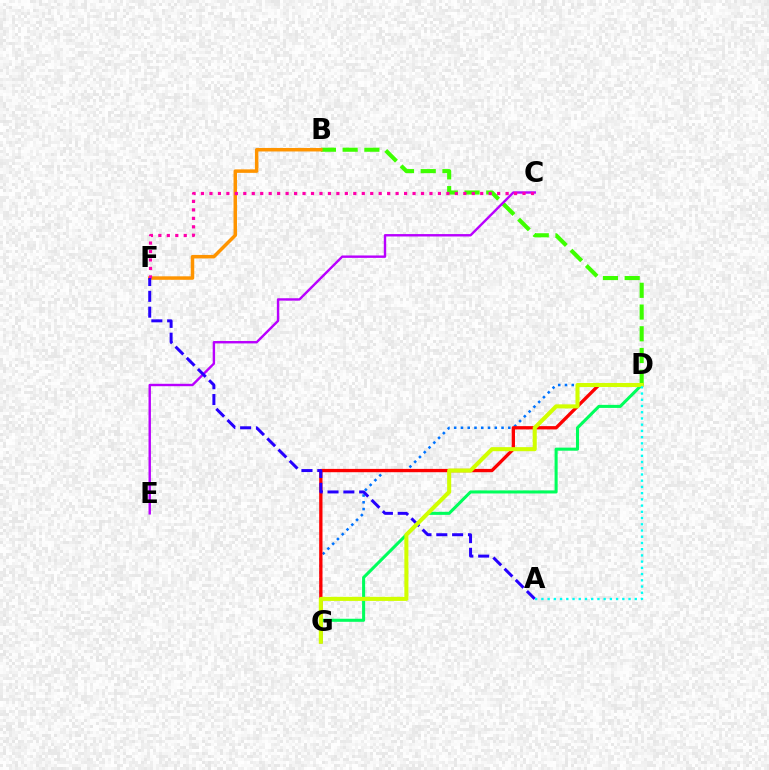{('B', 'D'): [{'color': '#3dff00', 'line_style': 'dashed', 'thickness': 2.95}], ('D', 'G'): [{'color': '#0074ff', 'line_style': 'dotted', 'thickness': 1.84}, {'color': '#ff0000', 'line_style': 'solid', 'thickness': 2.38}, {'color': '#00ff5c', 'line_style': 'solid', 'thickness': 2.2}, {'color': '#d1ff00', 'line_style': 'solid', 'thickness': 2.92}], ('B', 'F'): [{'color': '#ff9400', 'line_style': 'solid', 'thickness': 2.51}], ('C', 'E'): [{'color': '#b900ff', 'line_style': 'solid', 'thickness': 1.73}], ('C', 'F'): [{'color': '#ff00ac', 'line_style': 'dotted', 'thickness': 2.3}], ('A', 'F'): [{'color': '#2500ff', 'line_style': 'dashed', 'thickness': 2.15}], ('A', 'D'): [{'color': '#00fff6', 'line_style': 'dotted', 'thickness': 1.69}]}